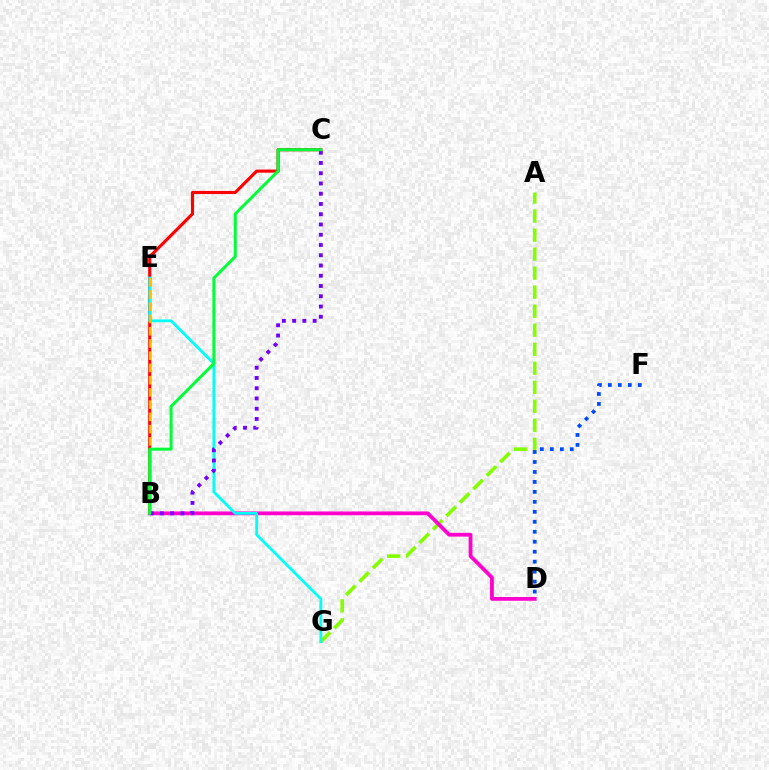{('A', 'G'): [{'color': '#84ff00', 'line_style': 'dashed', 'thickness': 2.58}], ('B', 'C'): [{'color': '#ff0000', 'line_style': 'solid', 'thickness': 2.24}, {'color': '#7200ff', 'line_style': 'dotted', 'thickness': 2.79}, {'color': '#00ff39', 'line_style': 'solid', 'thickness': 2.16}], ('B', 'D'): [{'color': '#ff00cf', 'line_style': 'solid', 'thickness': 2.72}], ('D', 'F'): [{'color': '#004bff', 'line_style': 'dotted', 'thickness': 2.71}], ('E', 'G'): [{'color': '#00fff6', 'line_style': 'solid', 'thickness': 2.02}], ('B', 'E'): [{'color': '#ffbd00', 'line_style': 'dashed', 'thickness': 1.66}]}